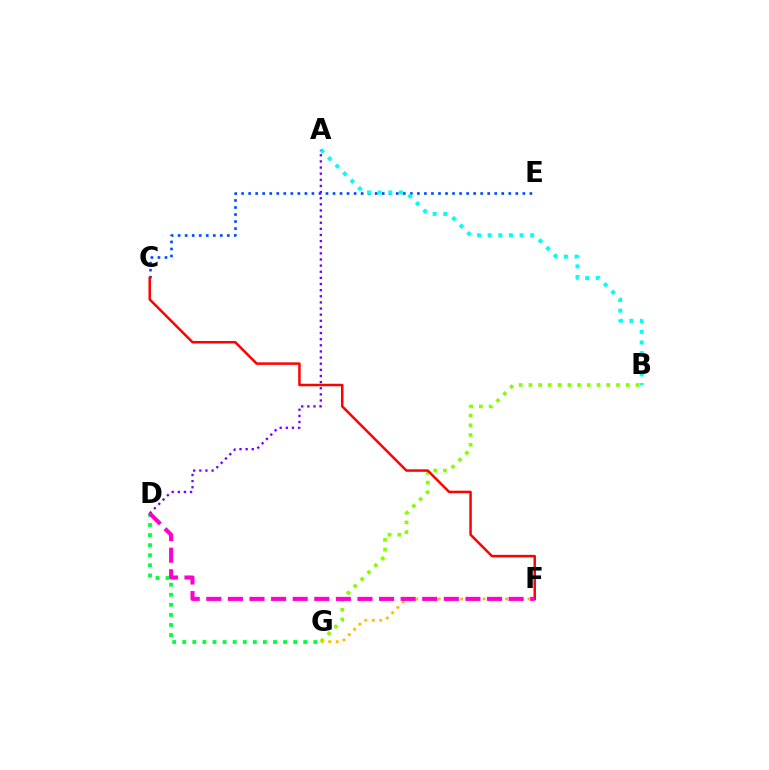{('D', 'G'): [{'color': '#00ff39', 'line_style': 'dotted', 'thickness': 2.74}], ('C', 'E'): [{'color': '#004bff', 'line_style': 'dotted', 'thickness': 1.91}], ('A', 'B'): [{'color': '#00fff6', 'line_style': 'dotted', 'thickness': 2.89}], ('B', 'G'): [{'color': '#84ff00', 'line_style': 'dotted', 'thickness': 2.64}], ('F', 'G'): [{'color': '#ffbd00', 'line_style': 'dotted', 'thickness': 2.03}], ('A', 'D'): [{'color': '#7200ff', 'line_style': 'dotted', 'thickness': 1.67}], ('C', 'F'): [{'color': '#ff0000', 'line_style': 'solid', 'thickness': 1.8}], ('D', 'F'): [{'color': '#ff00cf', 'line_style': 'dashed', 'thickness': 2.93}]}